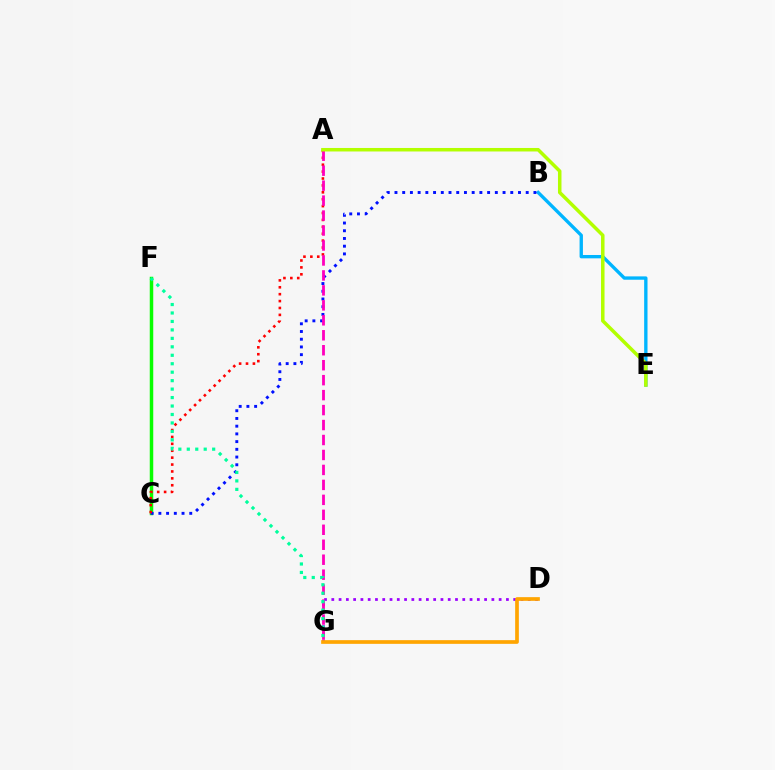{('C', 'F'): [{'color': '#08ff00', 'line_style': 'solid', 'thickness': 2.51}], ('B', 'E'): [{'color': '#00b5ff', 'line_style': 'solid', 'thickness': 2.41}], ('D', 'G'): [{'color': '#9b00ff', 'line_style': 'dotted', 'thickness': 1.98}, {'color': '#ffa500', 'line_style': 'solid', 'thickness': 2.65}], ('B', 'C'): [{'color': '#0010ff', 'line_style': 'dotted', 'thickness': 2.1}], ('A', 'C'): [{'color': '#ff0000', 'line_style': 'dotted', 'thickness': 1.87}], ('A', 'G'): [{'color': '#ff00bd', 'line_style': 'dashed', 'thickness': 2.03}], ('A', 'E'): [{'color': '#b3ff00', 'line_style': 'solid', 'thickness': 2.52}], ('F', 'G'): [{'color': '#00ff9d', 'line_style': 'dotted', 'thickness': 2.3}]}